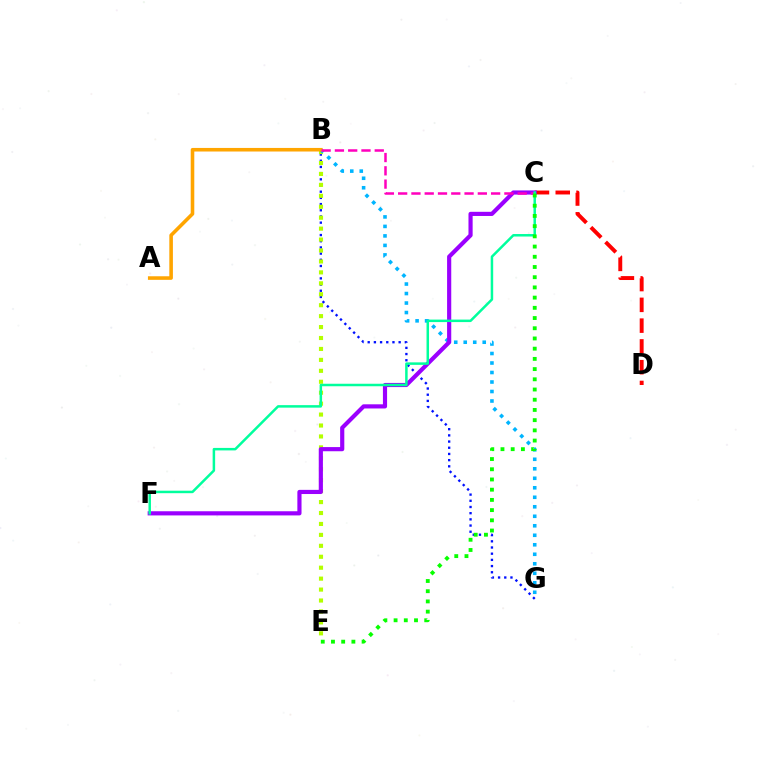{('B', 'G'): [{'color': '#0010ff', 'line_style': 'dotted', 'thickness': 1.68}, {'color': '#00b5ff', 'line_style': 'dotted', 'thickness': 2.58}], ('C', 'D'): [{'color': '#ff0000', 'line_style': 'dashed', 'thickness': 2.82}], ('B', 'E'): [{'color': '#b3ff00', 'line_style': 'dotted', 'thickness': 2.97}], ('C', 'F'): [{'color': '#9b00ff', 'line_style': 'solid', 'thickness': 2.99}, {'color': '#00ff9d', 'line_style': 'solid', 'thickness': 1.8}], ('A', 'B'): [{'color': '#ffa500', 'line_style': 'solid', 'thickness': 2.58}], ('B', 'C'): [{'color': '#ff00bd', 'line_style': 'dashed', 'thickness': 1.8}], ('C', 'E'): [{'color': '#08ff00', 'line_style': 'dotted', 'thickness': 2.77}]}